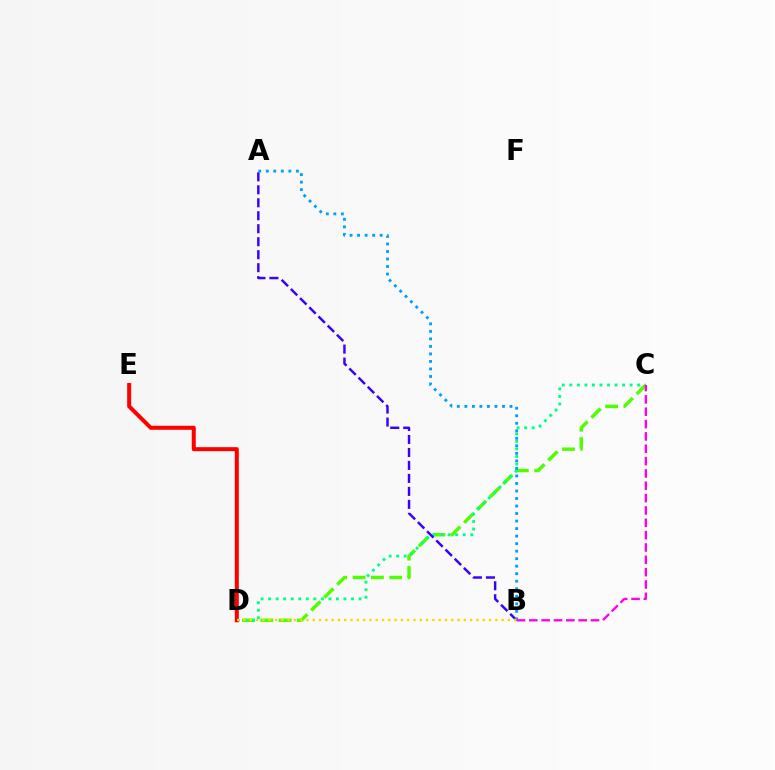{('C', 'D'): [{'color': '#4fff00', 'line_style': 'dashed', 'thickness': 2.49}, {'color': '#00ff86', 'line_style': 'dotted', 'thickness': 2.05}], ('D', 'E'): [{'color': '#ff0000', 'line_style': 'solid', 'thickness': 2.89}], ('A', 'B'): [{'color': '#3700ff', 'line_style': 'dashed', 'thickness': 1.76}, {'color': '#009eff', 'line_style': 'dotted', 'thickness': 2.04}], ('B', 'D'): [{'color': '#ffd500', 'line_style': 'dotted', 'thickness': 1.71}], ('B', 'C'): [{'color': '#ff00ed', 'line_style': 'dashed', 'thickness': 1.68}]}